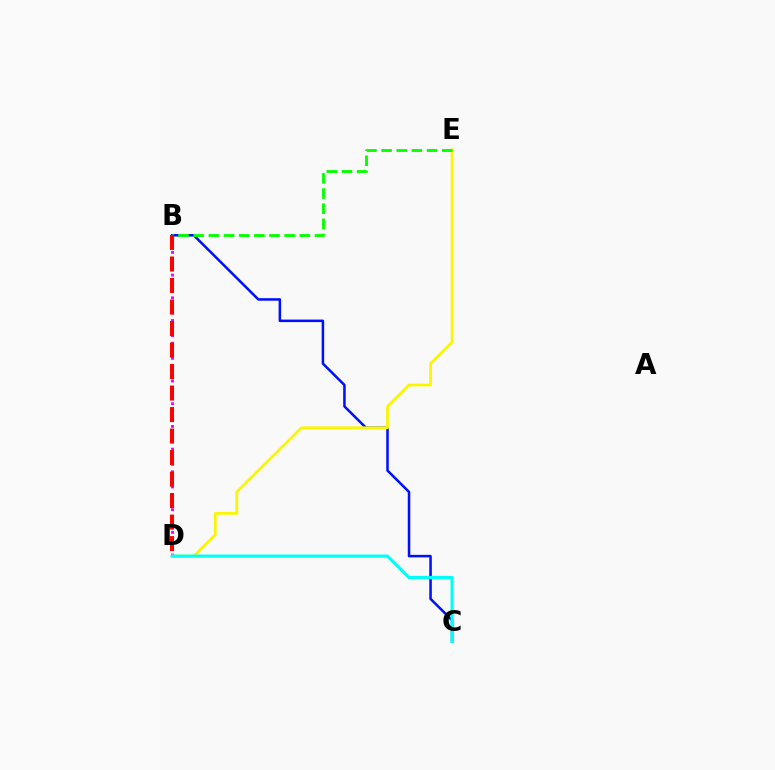{('B', 'C'): [{'color': '#0010ff', 'line_style': 'solid', 'thickness': 1.82}], ('B', 'D'): [{'color': '#ee00ff', 'line_style': 'dotted', 'thickness': 2.06}, {'color': '#ff0000', 'line_style': 'dashed', 'thickness': 2.92}], ('D', 'E'): [{'color': '#fcf500', 'line_style': 'solid', 'thickness': 1.98}], ('C', 'D'): [{'color': '#00fff6', 'line_style': 'solid', 'thickness': 2.29}], ('B', 'E'): [{'color': '#08ff00', 'line_style': 'dashed', 'thickness': 2.06}]}